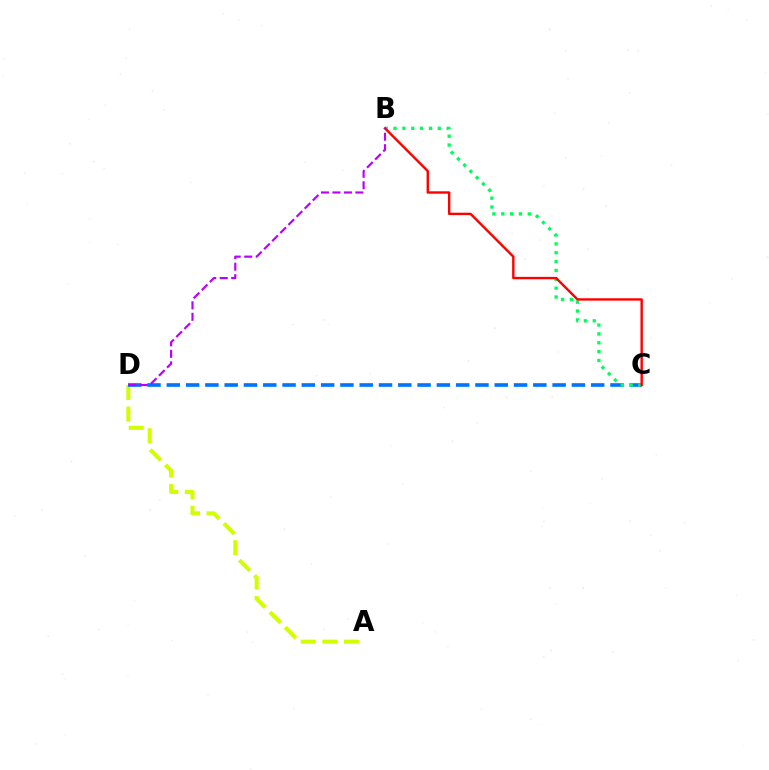{('A', 'D'): [{'color': '#d1ff00', 'line_style': 'dashed', 'thickness': 2.93}], ('C', 'D'): [{'color': '#0074ff', 'line_style': 'dashed', 'thickness': 2.62}], ('B', 'C'): [{'color': '#00ff5c', 'line_style': 'dotted', 'thickness': 2.41}, {'color': '#ff0000', 'line_style': 'solid', 'thickness': 1.73}], ('B', 'D'): [{'color': '#b900ff', 'line_style': 'dashed', 'thickness': 1.56}]}